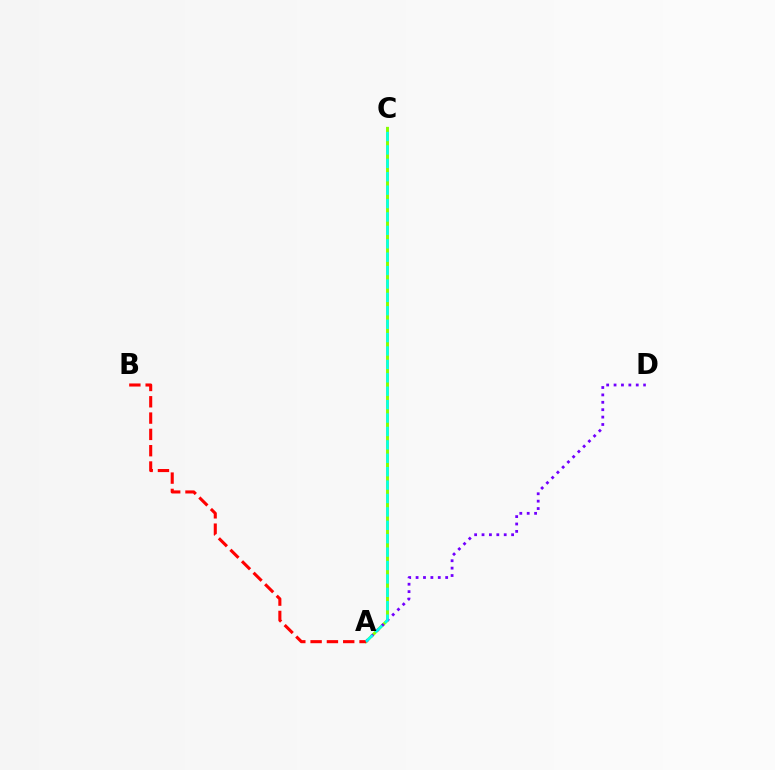{('A', 'C'): [{'color': '#84ff00', 'line_style': 'solid', 'thickness': 2.11}, {'color': '#00fff6', 'line_style': 'dashed', 'thickness': 1.82}], ('A', 'D'): [{'color': '#7200ff', 'line_style': 'dotted', 'thickness': 2.01}], ('A', 'B'): [{'color': '#ff0000', 'line_style': 'dashed', 'thickness': 2.22}]}